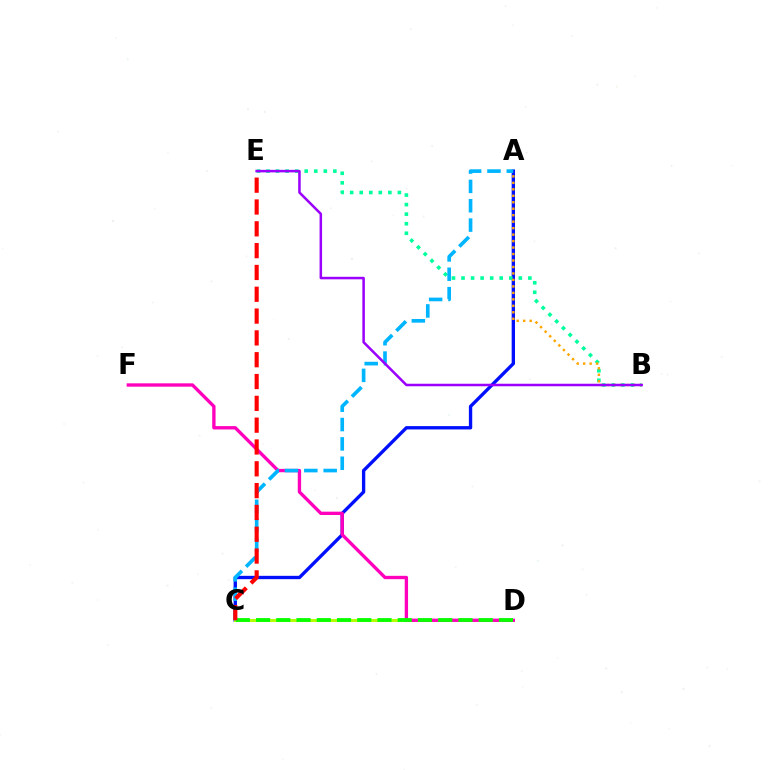{('A', 'C'): [{'color': '#0010ff', 'line_style': 'solid', 'thickness': 2.41}, {'color': '#00b5ff', 'line_style': 'dashed', 'thickness': 2.63}], ('C', 'D'): [{'color': '#b3ff00', 'line_style': 'solid', 'thickness': 2.19}, {'color': '#08ff00', 'line_style': 'dashed', 'thickness': 2.75}], ('D', 'F'): [{'color': '#ff00bd', 'line_style': 'solid', 'thickness': 2.4}], ('B', 'E'): [{'color': '#00ff9d', 'line_style': 'dotted', 'thickness': 2.59}, {'color': '#9b00ff', 'line_style': 'solid', 'thickness': 1.82}], ('A', 'B'): [{'color': '#ffa500', 'line_style': 'dotted', 'thickness': 1.76}], ('C', 'E'): [{'color': '#ff0000', 'line_style': 'dashed', 'thickness': 2.96}]}